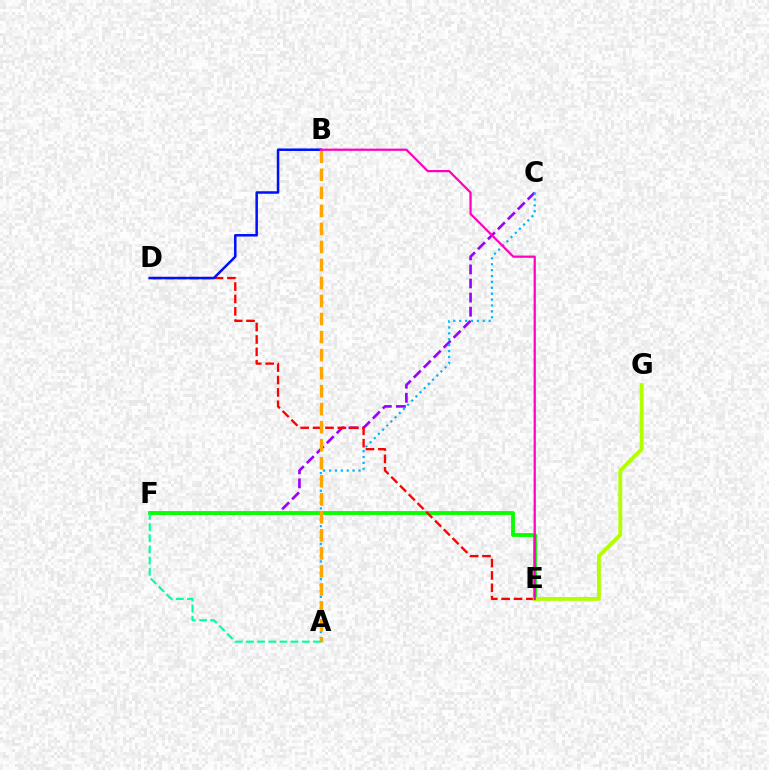{('C', 'F'): [{'color': '#9b00ff', 'line_style': 'dashed', 'thickness': 1.91}], ('A', 'C'): [{'color': '#00b5ff', 'line_style': 'dotted', 'thickness': 1.6}], ('E', 'F'): [{'color': '#08ff00', 'line_style': 'solid', 'thickness': 2.76}], ('D', 'E'): [{'color': '#ff0000', 'line_style': 'dashed', 'thickness': 1.68}], ('B', 'D'): [{'color': '#0010ff', 'line_style': 'solid', 'thickness': 1.81}], ('E', 'G'): [{'color': '#b3ff00', 'line_style': 'solid', 'thickness': 2.79}], ('A', 'B'): [{'color': '#ffa500', 'line_style': 'dashed', 'thickness': 2.45}], ('B', 'E'): [{'color': '#ff00bd', 'line_style': 'solid', 'thickness': 1.6}], ('A', 'F'): [{'color': '#00ff9d', 'line_style': 'dashed', 'thickness': 1.52}]}